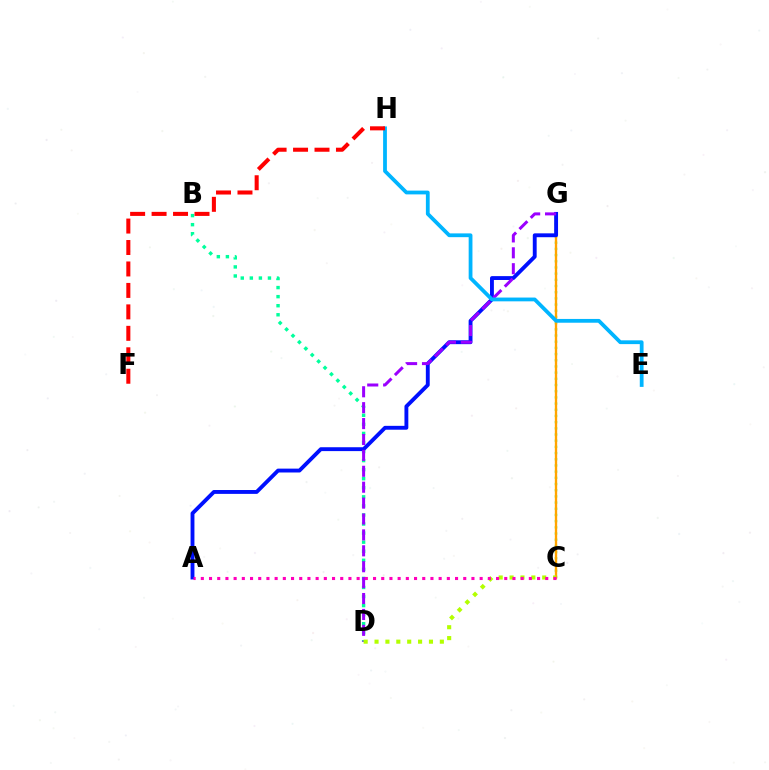{('C', 'G'): [{'color': '#08ff00', 'line_style': 'dotted', 'thickness': 1.68}, {'color': '#ffa500', 'line_style': 'solid', 'thickness': 1.69}], ('B', 'D'): [{'color': '#00ff9d', 'line_style': 'dotted', 'thickness': 2.46}], ('A', 'G'): [{'color': '#0010ff', 'line_style': 'solid', 'thickness': 2.78}], ('D', 'G'): [{'color': '#9b00ff', 'line_style': 'dashed', 'thickness': 2.16}], ('E', 'H'): [{'color': '#00b5ff', 'line_style': 'solid', 'thickness': 2.72}], ('F', 'H'): [{'color': '#ff0000', 'line_style': 'dashed', 'thickness': 2.91}], ('C', 'D'): [{'color': '#b3ff00', 'line_style': 'dotted', 'thickness': 2.96}], ('A', 'C'): [{'color': '#ff00bd', 'line_style': 'dotted', 'thickness': 2.23}]}